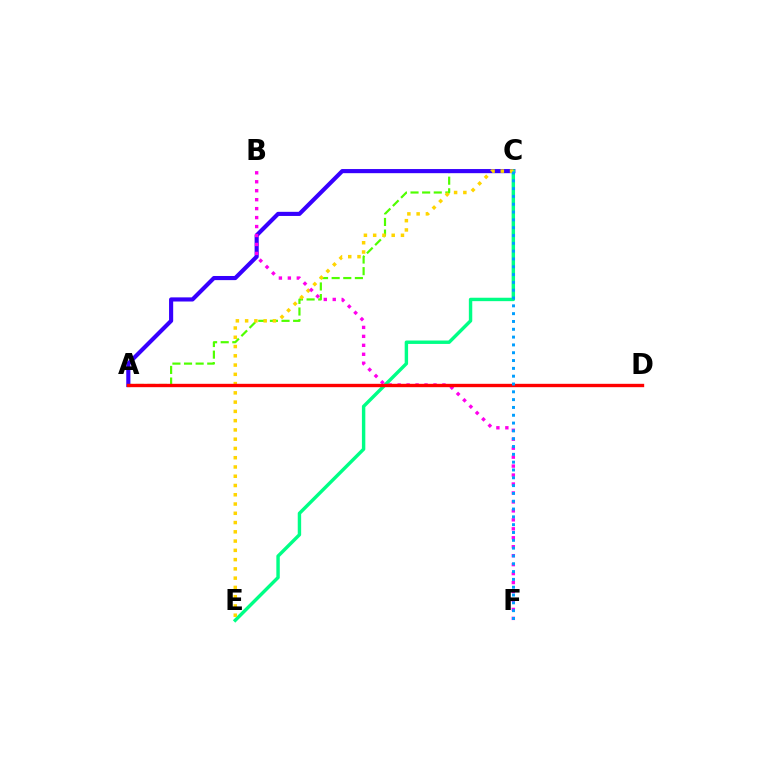{('A', 'C'): [{'color': '#4fff00', 'line_style': 'dashed', 'thickness': 1.58}, {'color': '#3700ff', 'line_style': 'solid', 'thickness': 2.97}], ('C', 'E'): [{'color': '#00ff86', 'line_style': 'solid', 'thickness': 2.46}, {'color': '#ffd500', 'line_style': 'dotted', 'thickness': 2.52}], ('B', 'F'): [{'color': '#ff00ed', 'line_style': 'dotted', 'thickness': 2.43}], ('A', 'D'): [{'color': '#ff0000', 'line_style': 'solid', 'thickness': 2.43}], ('C', 'F'): [{'color': '#009eff', 'line_style': 'dotted', 'thickness': 2.12}]}